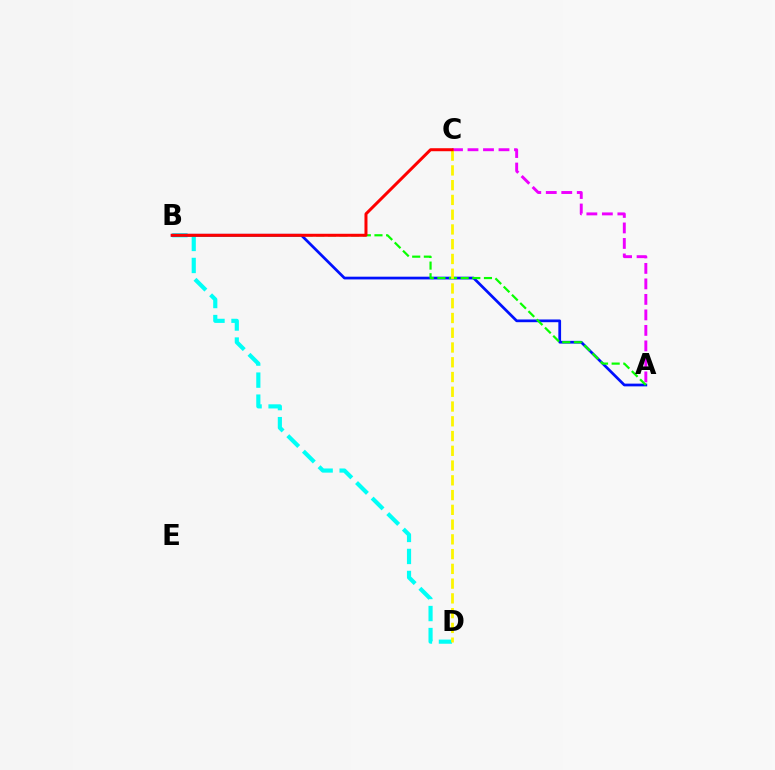{('A', 'C'): [{'color': '#ee00ff', 'line_style': 'dashed', 'thickness': 2.11}], ('B', 'D'): [{'color': '#00fff6', 'line_style': 'dashed', 'thickness': 2.99}], ('A', 'B'): [{'color': '#0010ff', 'line_style': 'solid', 'thickness': 1.97}, {'color': '#08ff00', 'line_style': 'dashed', 'thickness': 1.58}], ('C', 'D'): [{'color': '#fcf500', 'line_style': 'dashed', 'thickness': 2.0}], ('B', 'C'): [{'color': '#ff0000', 'line_style': 'solid', 'thickness': 2.16}]}